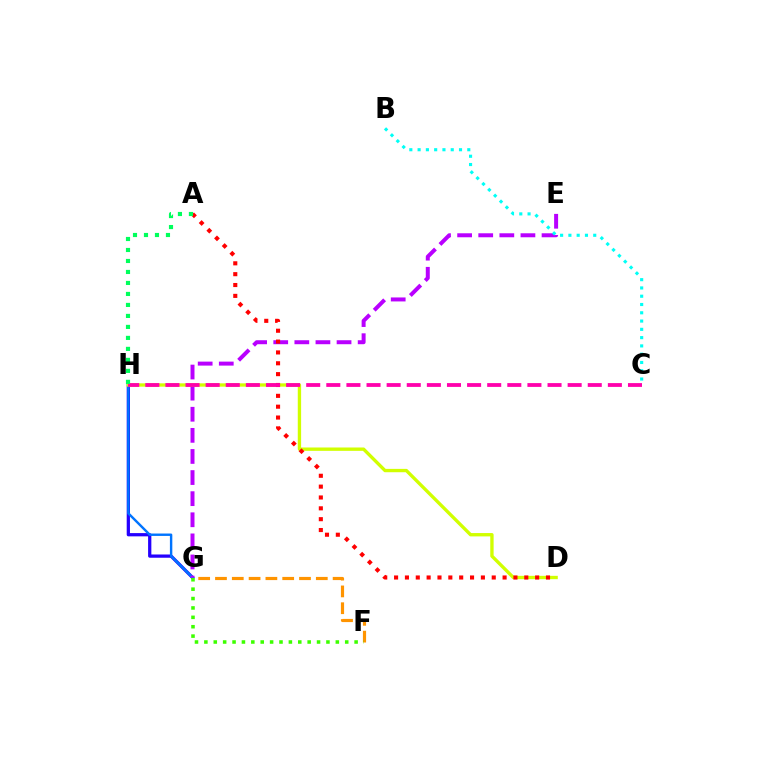{('G', 'H'): [{'color': '#2500ff', 'line_style': 'solid', 'thickness': 2.34}, {'color': '#0074ff', 'line_style': 'solid', 'thickness': 1.73}], ('E', 'G'): [{'color': '#b900ff', 'line_style': 'dashed', 'thickness': 2.87}], ('D', 'H'): [{'color': '#d1ff00', 'line_style': 'solid', 'thickness': 2.41}], ('B', 'C'): [{'color': '#00fff6', 'line_style': 'dotted', 'thickness': 2.25}], ('A', 'D'): [{'color': '#ff0000', 'line_style': 'dotted', 'thickness': 2.95}], ('C', 'H'): [{'color': '#ff00ac', 'line_style': 'dashed', 'thickness': 2.73}], ('F', 'G'): [{'color': '#ff9400', 'line_style': 'dashed', 'thickness': 2.28}, {'color': '#3dff00', 'line_style': 'dotted', 'thickness': 2.55}], ('A', 'H'): [{'color': '#00ff5c', 'line_style': 'dotted', 'thickness': 2.99}]}